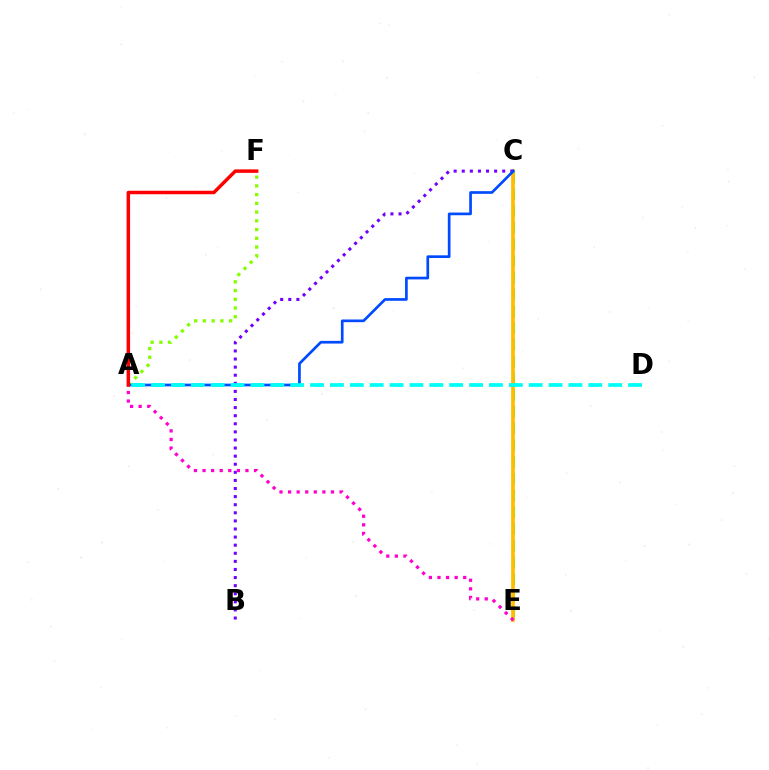{('C', 'E'): [{'color': '#00ff39', 'line_style': 'dashed', 'thickness': 2.27}, {'color': '#ffbd00', 'line_style': 'solid', 'thickness': 2.64}], ('B', 'C'): [{'color': '#7200ff', 'line_style': 'dotted', 'thickness': 2.2}], ('A', 'F'): [{'color': '#84ff00', 'line_style': 'dotted', 'thickness': 2.37}, {'color': '#ff0000', 'line_style': 'solid', 'thickness': 2.51}], ('A', 'E'): [{'color': '#ff00cf', 'line_style': 'dotted', 'thickness': 2.33}], ('A', 'C'): [{'color': '#004bff', 'line_style': 'solid', 'thickness': 1.94}], ('A', 'D'): [{'color': '#00fff6', 'line_style': 'dashed', 'thickness': 2.7}]}